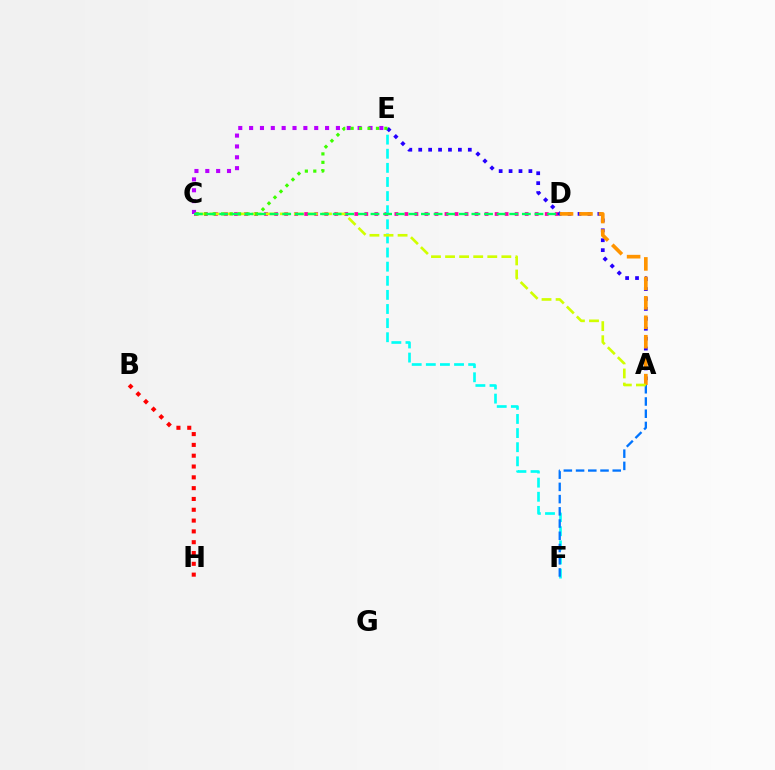{('C', 'D'): [{'color': '#ff00ac', 'line_style': 'dotted', 'thickness': 2.72}, {'color': '#00ff5c', 'line_style': 'dashed', 'thickness': 1.71}], ('B', 'H'): [{'color': '#ff0000', 'line_style': 'dotted', 'thickness': 2.94}], ('E', 'F'): [{'color': '#00fff6', 'line_style': 'dashed', 'thickness': 1.92}], ('C', 'E'): [{'color': '#b900ff', 'line_style': 'dotted', 'thickness': 2.95}, {'color': '#3dff00', 'line_style': 'dotted', 'thickness': 2.29}], ('A', 'F'): [{'color': '#0074ff', 'line_style': 'dashed', 'thickness': 1.66}], ('A', 'E'): [{'color': '#2500ff', 'line_style': 'dotted', 'thickness': 2.69}], ('A', 'D'): [{'color': '#ff9400', 'line_style': 'dashed', 'thickness': 2.64}], ('A', 'C'): [{'color': '#d1ff00', 'line_style': 'dashed', 'thickness': 1.91}]}